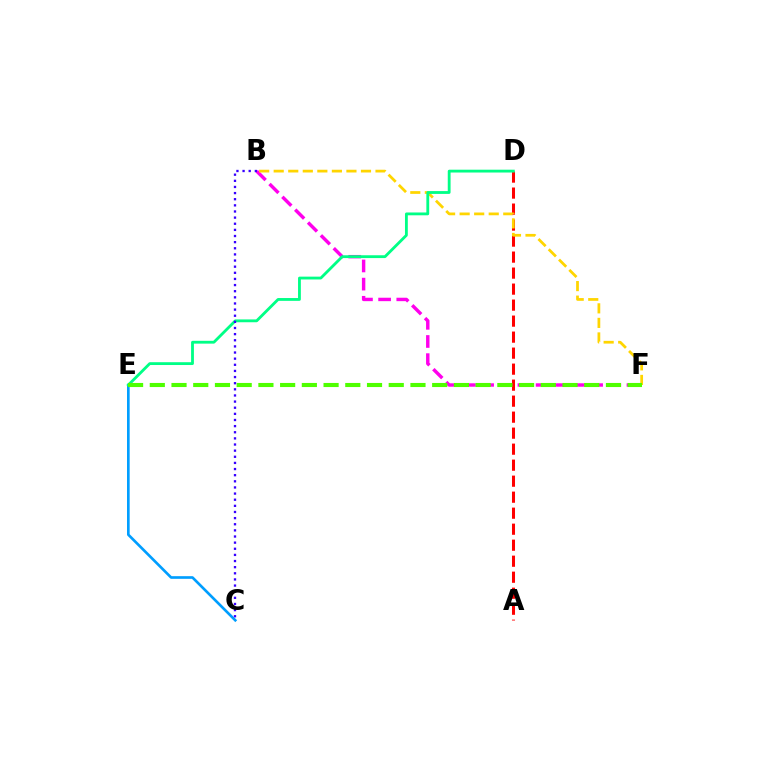{('A', 'D'): [{'color': '#ff0000', 'line_style': 'dashed', 'thickness': 2.17}], ('B', 'F'): [{'color': '#ff00ed', 'line_style': 'dashed', 'thickness': 2.47}, {'color': '#ffd500', 'line_style': 'dashed', 'thickness': 1.98}], ('C', 'E'): [{'color': '#009eff', 'line_style': 'solid', 'thickness': 1.91}], ('D', 'E'): [{'color': '#00ff86', 'line_style': 'solid', 'thickness': 2.03}], ('B', 'C'): [{'color': '#3700ff', 'line_style': 'dotted', 'thickness': 1.67}], ('E', 'F'): [{'color': '#4fff00', 'line_style': 'dashed', 'thickness': 2.95}]}